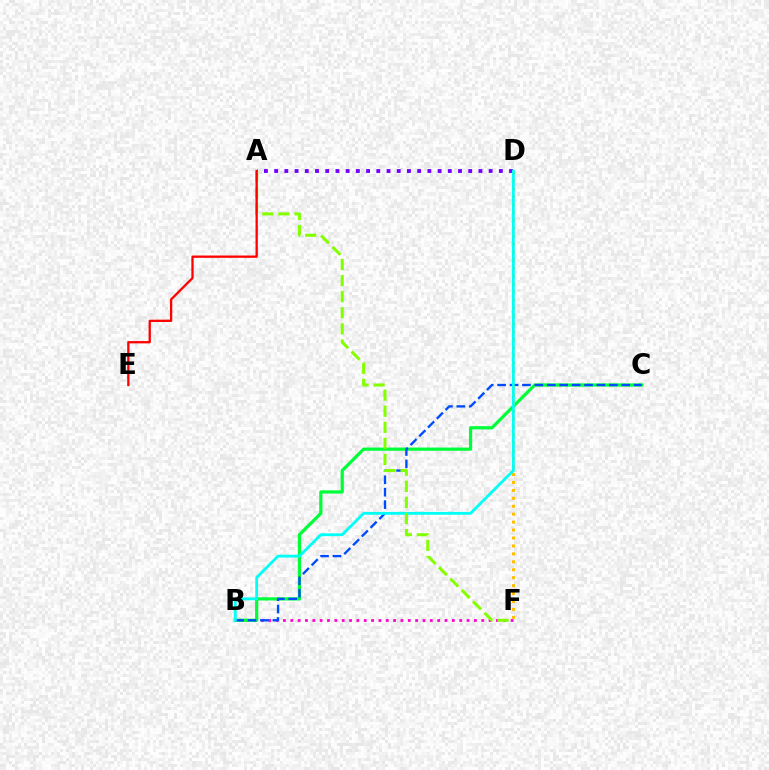{('B', 'F'): [{'color': '#ff00cf', 'line_style': 'dotted', 'thickness': 2.0}], ('B', 'C'): [{'color': '#00ff39', 'line_style': 'solid', 'thickness': 2.32}, {'color': '#004bff', 'line_style': 'dashed', 'thickness': 1.69}], ('D', 'F'): [{'color': '#ffbd00', 'line_style': 'dotted', 'thickness': 2.16}], ('A', 'D'): [{'color': '#7200ff', 'line_style': 'dotted', 'thickness': 2.78}], ('B', 'D'): [{'color': '#00fff6', 'line_style': 'solid', 'thickness': 2.04}], ('A', 'F'): [{'color': '#84ff00', 'line_style': 'dashed', 'thickness': 2.19}], ('A', 'E'): [{'color': '#ff0000', 'line_style': 'solid', 'thickness': 1.65}]}